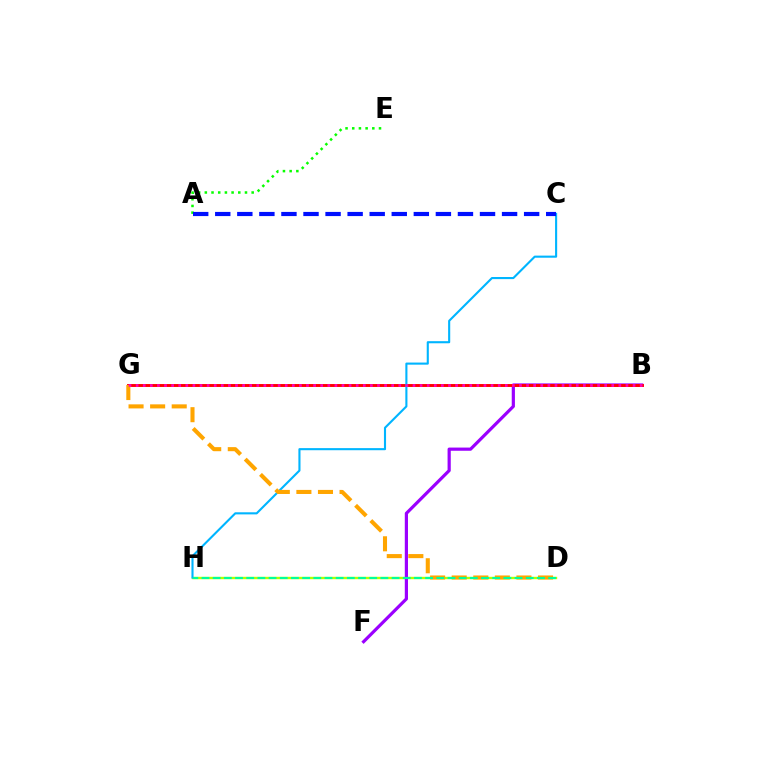{('D', 'H'): [{'color': '#b3ff00', 'line_style': 'solid', 'thickness': 1.72}, {'color': '#00ff9d', 'line_style': 'dashed', 'thickness': 1.52}], ('B', 'F'): [{'color': '#9b00ff', 'line_style': 'solid', 'thickness': 2.3}], ('A', 'E'): [{'color': '#08ff00', 'line_style': 'dotted', 'thickness': 1.82}], ('B', 'G'): [{'color': '#ff0000', 'line_style': 'solid', 'thickness': 2.1}, {'color': '#ff00bd', 'line_style': 'dotted', 'thickness': 1.93}], ('C', 'H'): [{'color': '#00b5ff', 'line_style': 'solid', 'thickness': 1.52}], ('D', 'G'): [{'color': '#ffa500', 'line_style': 'dashed', 'thickness': 2.93}], ('A', 'C'): [{'color': '#0010ff', 'line_style': 'dashed', 'thickness': 3.0}]}